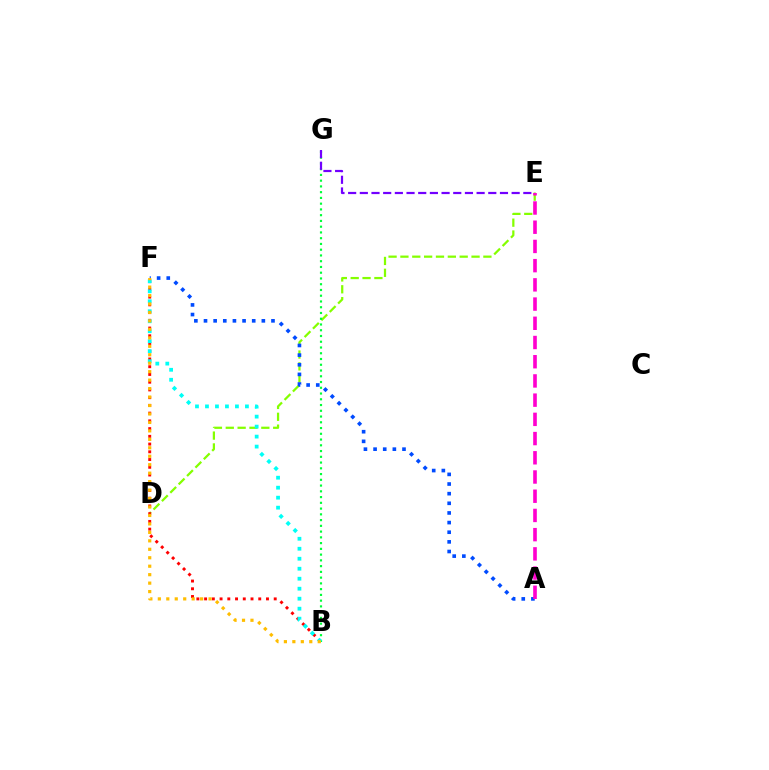{('D', 'E'): [{'color': '#84ff00', 'line_style': 'dashed', 'thickness': 1.61}], ('B', 'F'): [{'color': '#ff0000', 'line_style': 'dotted', 'thickness': 2.1}, {'color': '#00fff6', 'line_style': 'dotted', 'thickness': 2.71}, {'color': '#ffbd00', 'line_style': 'dotted', 'thickness': 2.3}], ('B', 'G'): [{'color': '#00ff39', 'line_style': 'dotted', 'thickness': 1.56}], ('A', 'F'): [{'color': '#004bff', 'line_style': 'dotted', 'thickness': 2.62}], ('A', 'E'): [{'color': '#ff00cf', 'line_style': 'dashed', 'thickness': 2.61}], ('E', 'G'): [{'color': '#7200ff', 'line_style': 'dashed', 'thickness': 1.59}]}